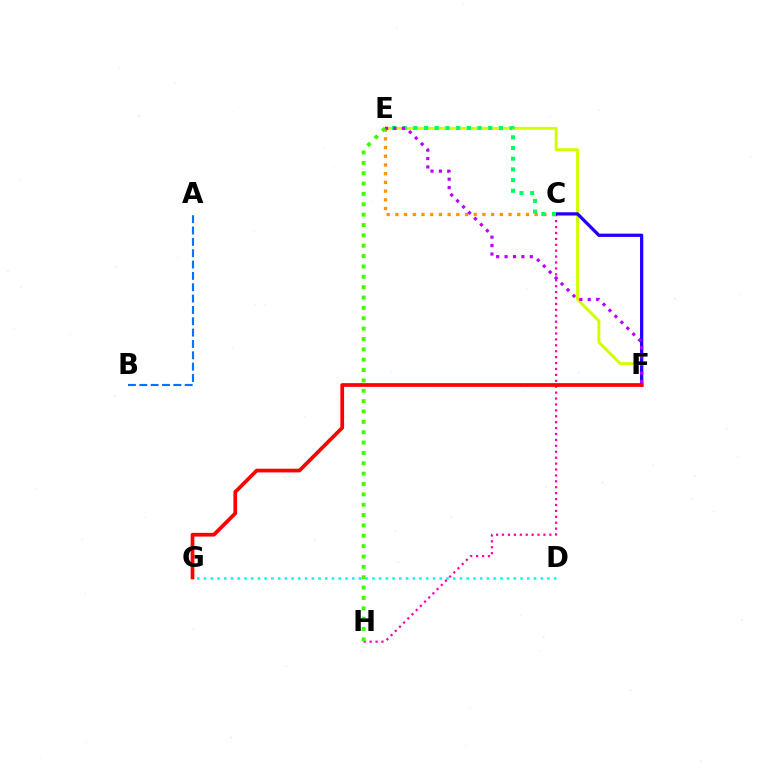{('D', 'G'): [{'color': '#00fff6', 'line_style': 'dotted', 'thickness': 1.83}], ('E', 'F'): [{'color': '#d1ff00', 'line_style': 'solid', 'thickness': 2.1}, {'color': '#b900ff', 'line_style': 'dotted', 'thickness': 2.28}], ('C', 'H'): [{'color': '#ff00ac', 'line_style': 'dotted', 'thickness': 1.61}], ('C', 'E'): [{'color': '#ff9400', 'line_style': 'dotted', 'thickness': 2.37}, {'color': '#00ff5c', 'line_style': 'dotted', 'thickness': 2.91}], ('C', 'F'): [{'color': '#2500ff', 'line_style': 'solid', 'thickness': 2.35}], ('F', 'G'): [{'color': '#ff0000', 'line_style': 'solid', 'thickness': 2.68}], ('E', 'H'): [{'color': '#3dff00', 'line_style': 'dotted', 'thickness': 2.81}], ('A', 'B'): [{'color': '#0074ff', 'line_style': 'dashed', 'thickness': 1.54}]}